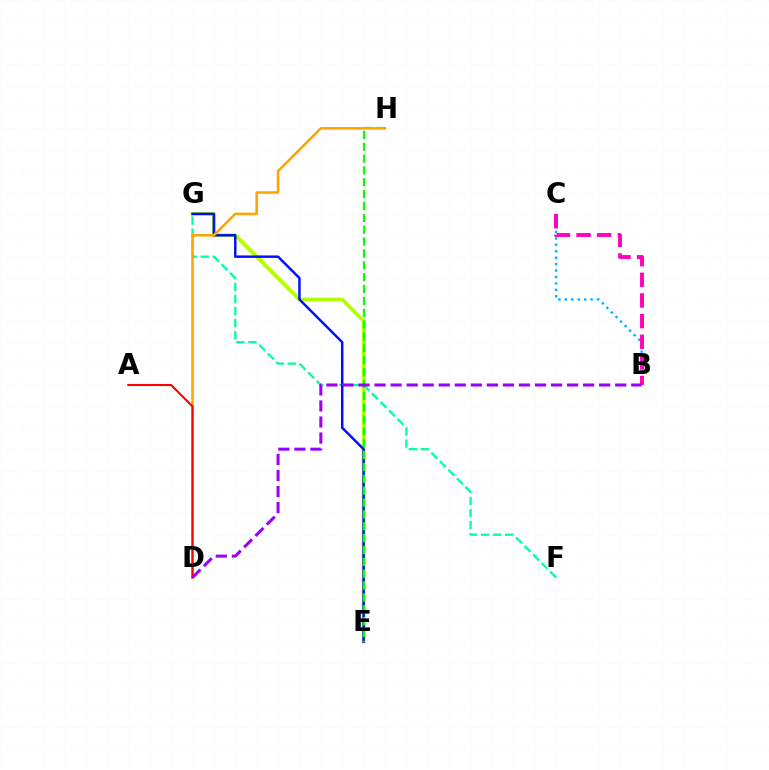{('B', 'C'): [{'color': '#00b5ff', 'line_style': 'dotted', 'thickness': 1.75}, {'color': '#ff00bd', 'line_style': 'dashed', 'thickness': 2.81}], ('E', 'G'): [{'color': '#b3ff00', 'line_style': 'solid', 'thickness': 2.68}, {'color': '#0010ff', 'line_style': 'solid', 'thickness': 1.78}], ('F', 'G'): [{'color': '#00ff9d', 'line_style': 'dashed', 'thickness': 1.64}], ('E', 'H'): [{'color': '#08ff00', 'line_style': 'dashed', 'thickness': 1.61}], ('D', 'H'): [{'color': '#ffa500', 'line_style': 'solid', 'thickness': 1.86}], ('A', 'D'): [{'color': '#ff0000', 'line_style': 'solid', 'thickness': 1.51}], ('B', 'D'): [{'color': '#9b00ff', 'line_style': 'dashed', 'thickness': 2.18}]}